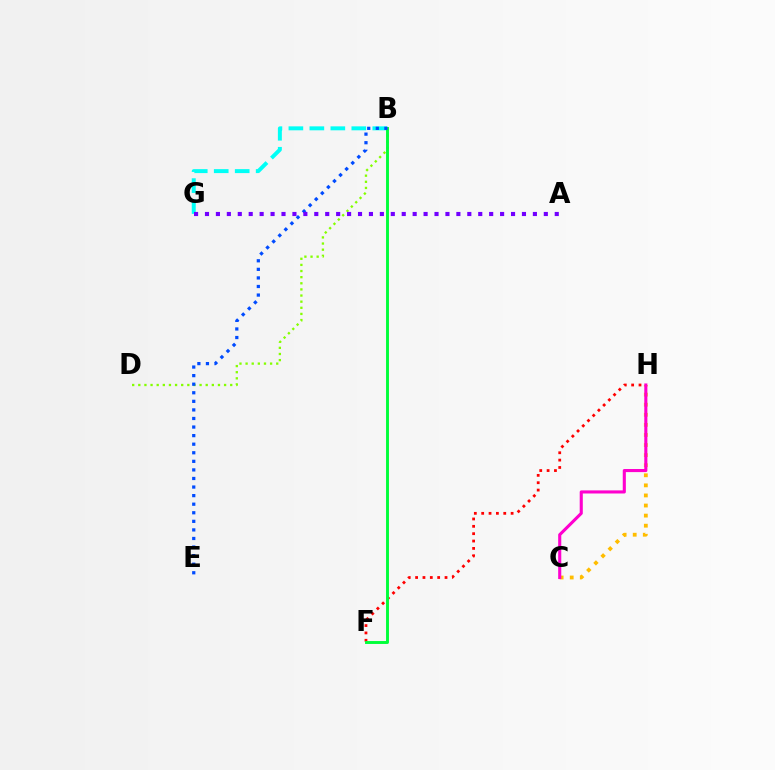{('B', 'D'): [{'color': '#84ff00', 'line_style': 'dotted', 'thickness': 1.66}], ('C', 'H'): [{'color': '#ffbd00', 'line_style': 'dotted', 'thickness': 2.74}, {'color': '#ff00cf', 'line_style': 'solid', 'thickness': 2.23}], ('F', 'H'): [{'color': '#ff0000', 'line_style': 'dotted', 'thickness': 2.0}], ('B', 'G'): [{'color': '#00fff6', 'line_style': 'dashed', 'thickness': 2.85}], ('B', 'F'): [{'color': '#00ff39', 'line_style': 'solid', 'thickness': 2.1}], ('B', 'E'): [{'color': '#004bff', 'line_style': 'dotted', 'thickness': 2.33}], ('A', 'G'): [{'color': '#7200ff', 'line_style': 'dotted', 'thickness': 2.97}]}